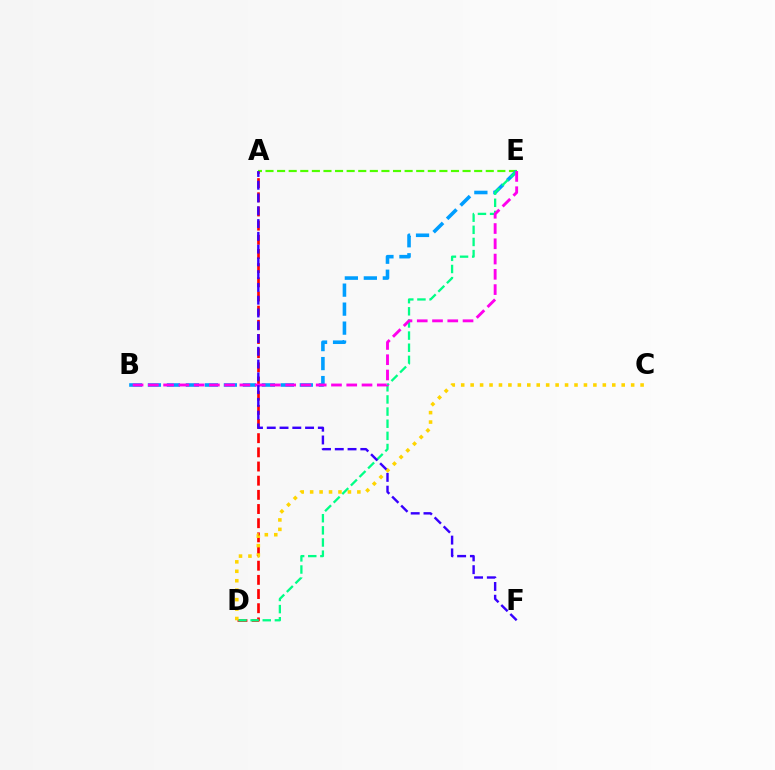{('A', 'E'): [{'color': '#4fff00', 'line_style': 'dashed', 'thickness': 1.57}], ('A', 'D'): [{'color': '#ff0000', 'line_style': 'dashed', 'thickness': 1.93}], ('B', 'E'): [{'color': '#009eff', 'line_style': 'dashed', 'thickness': 2.58}, {'color': '#ff00ed', 'line_style': 'dashed', 'thickness': 2.07}], ('D', 'E'): [{'color': '#00ff86', 'line_style': 'dashed', 'thickness': 1.65}], ('C', 'D'): [{'color': '#ffd500', 'line_style': 'dotted', 'thickness': 2.57}], ('A', 'F'): [{'color': '#3700ff', 'line_style': 'dashed', 'thickness': 1.74}]}